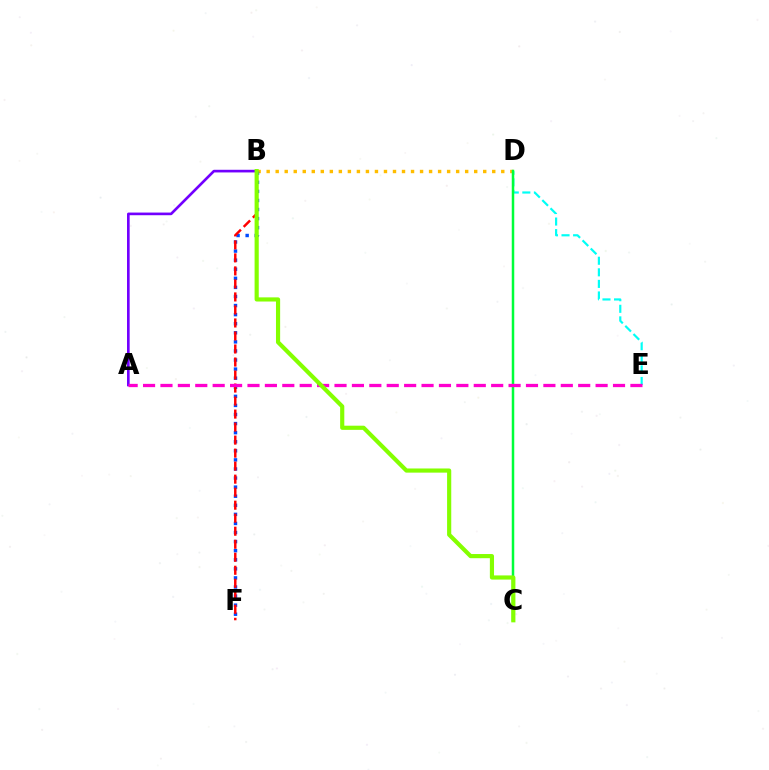{('D', 'E'): [{'color': '#00fff6', 'line_style': 'dashed', 'thickness': 1.57}], ('B', 'D'): [{'color': '#ffbd00', 'line_style': 'dotted', 'thickness': 2.45}], ('B', 'F'): [{'color': '#004bff', 'line_style': 'dotted', 'thickness': 2.47}, {'color': '#ff0000', 'line_style': 'dashed', 'thickness': 1.77}], ('A', 'B'): [{'color': '#7200ff', 'line_style': 'solid', 'thickness': 1.91}], ('C', 'D'): [{'color': '#00ff39', 'line_style': 'solid', 'thickness': 1.8}], ('A', 'E'): [{'color': '#ff00cf', 'line_style': 'dashed', 'thickness': 2.36}], ('B', 'C'): [{'color': '#84ff00', 'line_style': 'solid', 'thickness': 2.99}]}